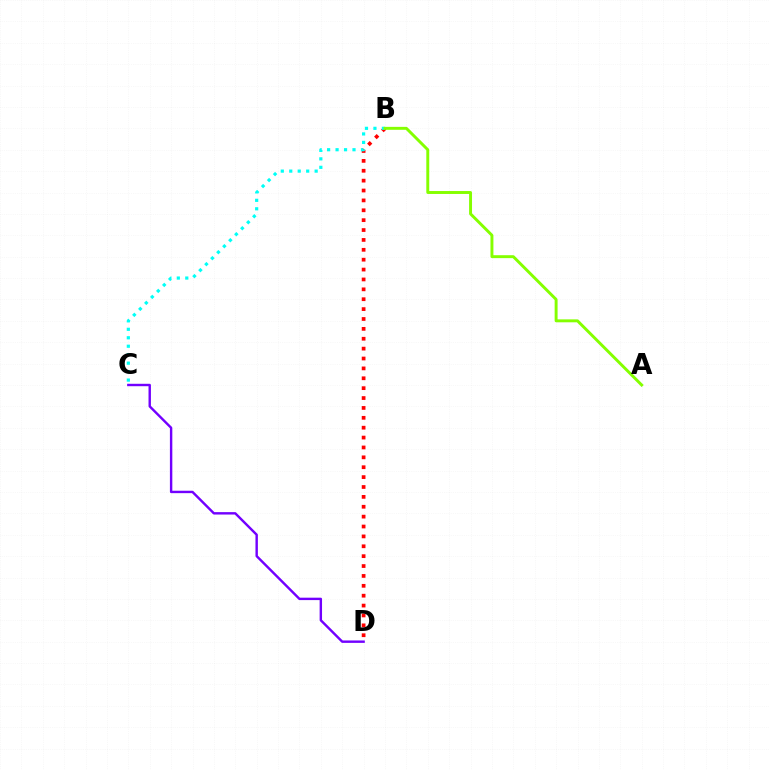{('B', 'D'): [{'color': '#ff0000', 'line_style': 'dotted', 'thickness': 2.69}], ('B', 'C'): [{'color': '#00fff6', 'line_style': 'dotted', 'thickness': 2.3}], ('A', 'B'): [{'color': '#84ff00', 'line_style': 'solid', 'thickness': 2.11}], ('C', 'D'): [{'color': '#7200ff', 'line_style': 'solid', 'thickness': 1.74}]}